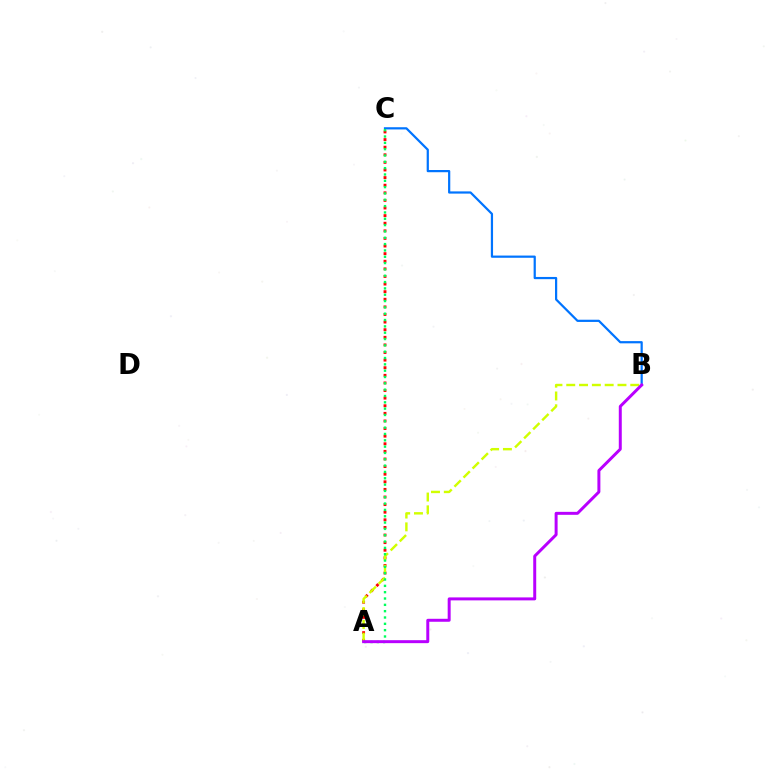{('A', 'C'): [{'color': '#ff0000', 'line_style': 'dotted', 'thickness': 2.07}, {'color': '#00ff5c', 'line_style': 'dotted', 'thickness': 1.72}], ('A', 'B'): [{'color': '#d1ff00', 'line_style': 'dashed', 'thickness': 1.74}, {'color': '#b900ff', 'line_style': 'solid', 'thickness': 2.14}], ('B', 'C'): [{'color': '#0074ff', 'line_style': 'solid', 'thickness': 1.6}]}